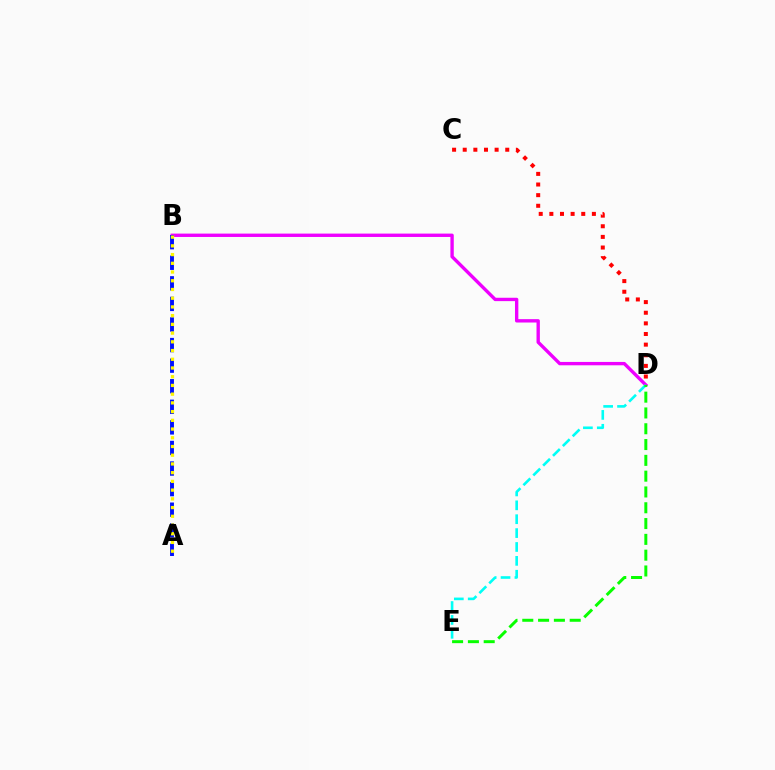{('B', 'D'): [{'color': '#ee00ff', 'line_style': 'solid', 'thickness': 2.42}], ('C', 'D'): [{'color': '#ff0000', 'line_style': 'dotted', 'thickness': 2.89}], ('D', 'E'): [{'color': '#00fff6', 'line_style': 'dashed', 'thickness': 1.89}, {'color': '#08ff00', 'line_style': 'dashed', 'thickness': 2.15}], ('A', 'B'): [{'color': '#0010ff', 'line_style': 'dashed', 'thickness': 2.8}, {'color': '#fcf500', 'line_style': 'dotted', 'thickness': 2.37}]}